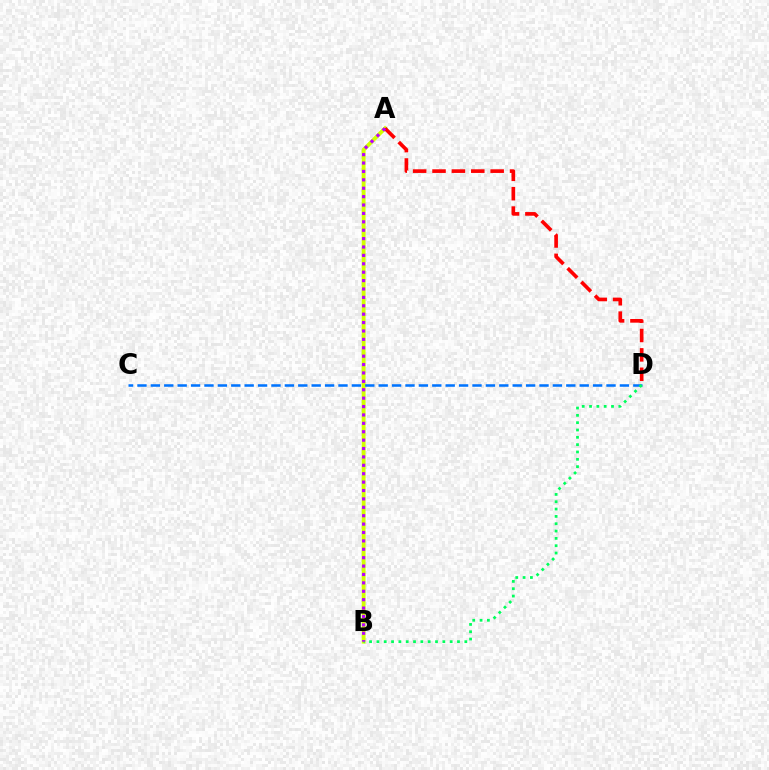{('A', 'B'): [{'color': '#d1ff00', 'line_style': 'solid', 'thickness': 2.78}, {'color': '#b900ff', 'line_style': 'dotted', 'thickness': 2.28}], ('A', 'D'): [{'color': '#ff0000', 'line_style': 'dashed', 'thickness': 2.63}], ('C', 'D'): [{'color': '#0074ff', 'line_style': 'dashed', 'thickness': 1.82}], ('B', 'D'): [{'color': '#00ff5c', 'line_style': 'dotted', 'thickness': 1.99}]}